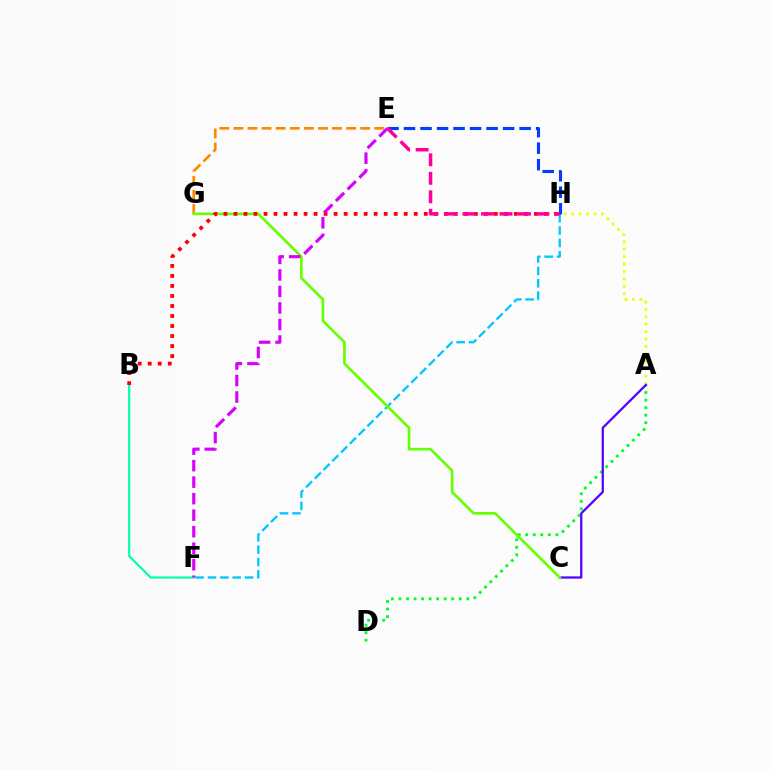{('A', 'H'): [{'color': '#eeff00', 'line_style': 'dotted', 'thickness': 2.02}], ('F', 'H'): [{'color': '#00c7ff', 'line_style': 'dashed', 'thickness': 1.68}], ('A', 'D'): [{'color': '#00ff27', 'line_style': 'dotted', 'thickness': 2.05}], ('B', 'F'): [{'color': '#00ffaf', 'line_style': 'solid', 'thickness': 1.55}], ('E', 'H'): [{'color': '#003fff', 'line_style': 'dashed', 'thickness': 2.24}, {'color': '#ff00a0', 'line_style': 'dashed', 'thickness': 2.51}], ('E', 'G'): [{'color': '#ff8800', 'line_style': 'dashed', 'thickness': 1.91}], ('A', 'C'): [{'color': '#4f00ff', 'line_style': 'solid', 'thickness': 1.6}], ('C', 'G'): [{'color': '#66ff00', 'line_style': 'solid', 'thickness': 1.91}], ('B', 'H'): [{'color': '#ff0000', 'line_style': 'dotted', 'thickness': 2.72}], ('E', 'F'): [{'color': '#d600ff', 'line_style': 'dashed', 'thickness': 2.24}]}